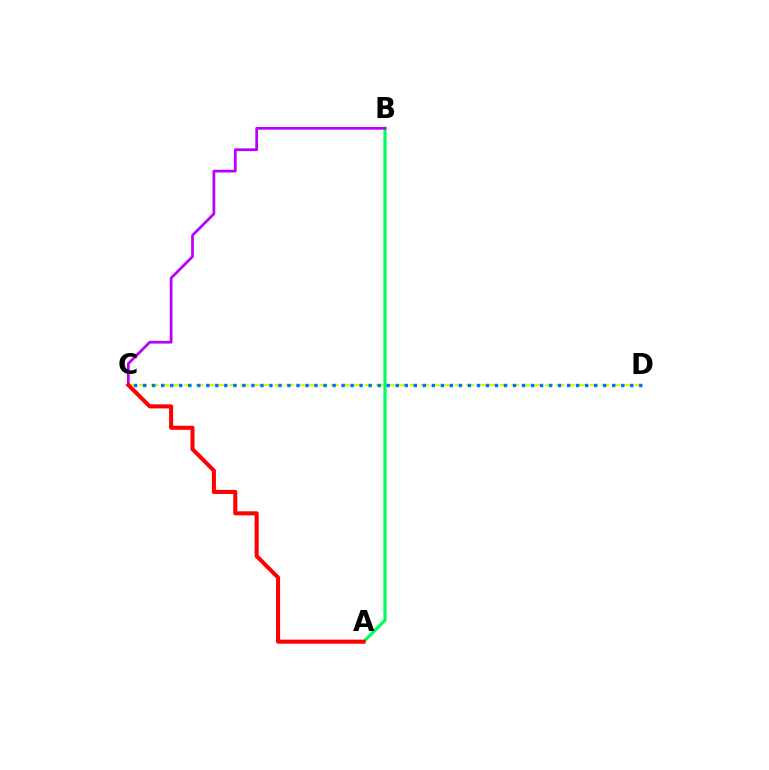{('C', 'D'): [{'color': '#d1ff00', 'line_style': 'dashed', 'thickness': 1.53}, {'color': '#0074ff', 'line_style': 'dotted', 'thickness': 2.45}], ('A', 'B'): [{'color': '#00ff5c', 'line_style': 'solid', 'thickness': 2.3}], ('B', 'C'): [{'color': '#b900ff', 'line_style': 'solid', 'thickness': 1.97}], ('A', 'C'): [{'color': '#ff0000', 'line_style': 'solid', 'thickness': 2.92}]}